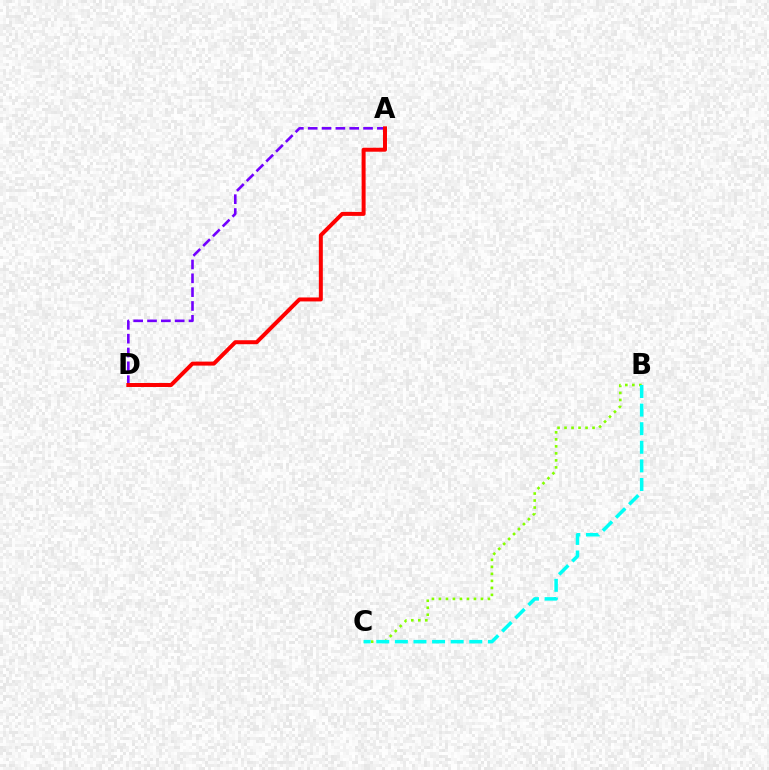{('A', 'D'): [{'color': '#7200ff', 'line_style': 'dashed', 'thickness': 1.88}, {'color': '#ff0000', 'line_style': 'solid', 'thickness': 2.86}], ('B', 'C'): [{'color': '#84ff00', 'line_style': 'dotted', 'thickness': 1.9}, {'color': '#00fff6', 'line_style': 'dashed', 'thickness': 2.53}]}